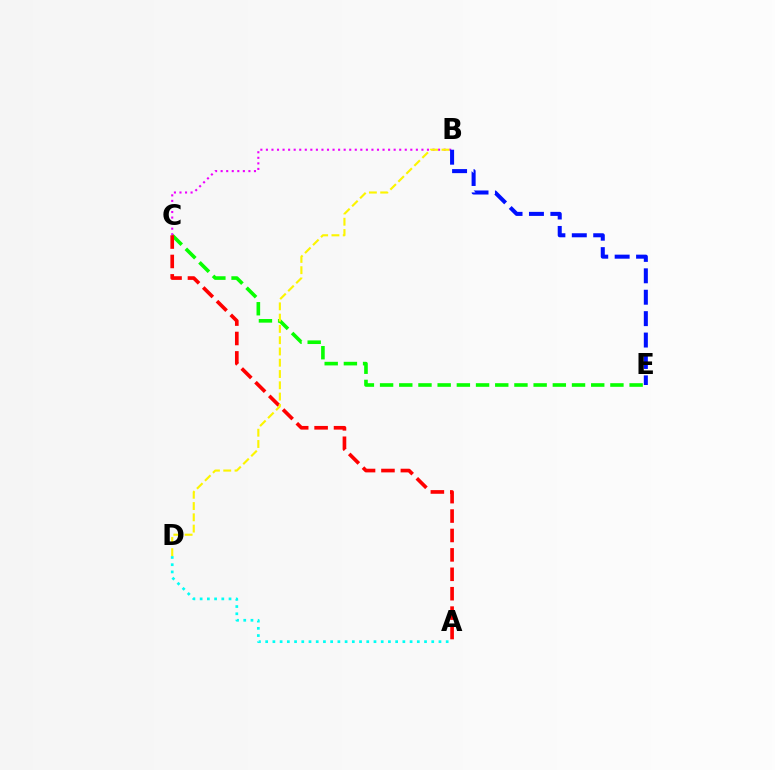{('C', 'E'): [{'color': '#08ff00', 'line_style': 'dashed', 'thickness': 2.61}], ('A', 'D'): [{'color': '#00fff6', 'line_style': 'dotted', 'thickness': 1.96}], ('B', 'C'): [{'color': '#ee00ff', 'line_style': 'dotted', 'thickness': 1.51}], ('B', 'E'): [{'color': '#0010ff', 'line_style': 'dashed', 'thickness': 2.91}], ('A', 'C'): [{'color': '#ff0000', 'line_style': 'dashed', 'thickness': 2.64}], ('B', 'D'): [{'color': '#fcf500', 'line_style': 'dashed', 'thickness': 1.53}]}